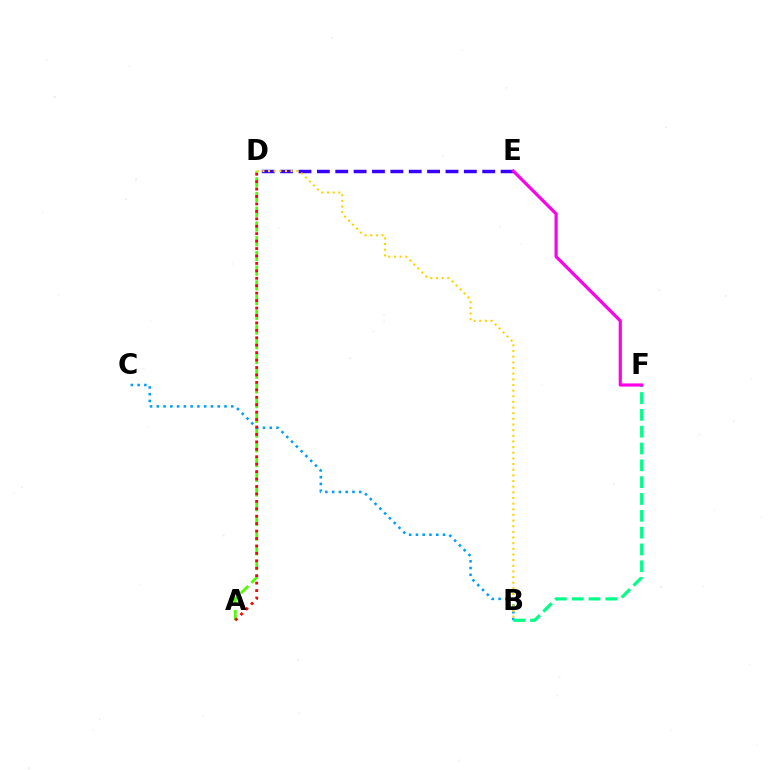{('A', 'D'): [{'color': '#4fff00', 'line_style': 'dashed', 'thickness': 2.0}, {'color': '#ff0000', 'line_style': 'dotted', 'thickness': 2.02}], ('B', 'C'): [{'color': '#009eff', 'line_style': 'dotted', 'thickness': 1.84}], ('D', 'E'): [{'color': '#3700ff', 'line_style': 'dashed', 'thickness': 2.5}], ('B', 'F'): [{'color': '#00ff86', 'line_style': 'dashed', 'thickness': 2.29}], ('B', 'D'): [{'color': '#ffd500', 'line_style': 'dotted', 'thickness': 1.54}], ('E', 'F'): [{'color': '#ff00ed', 'line_style': 'solid', 'thickness': 2.28}]}